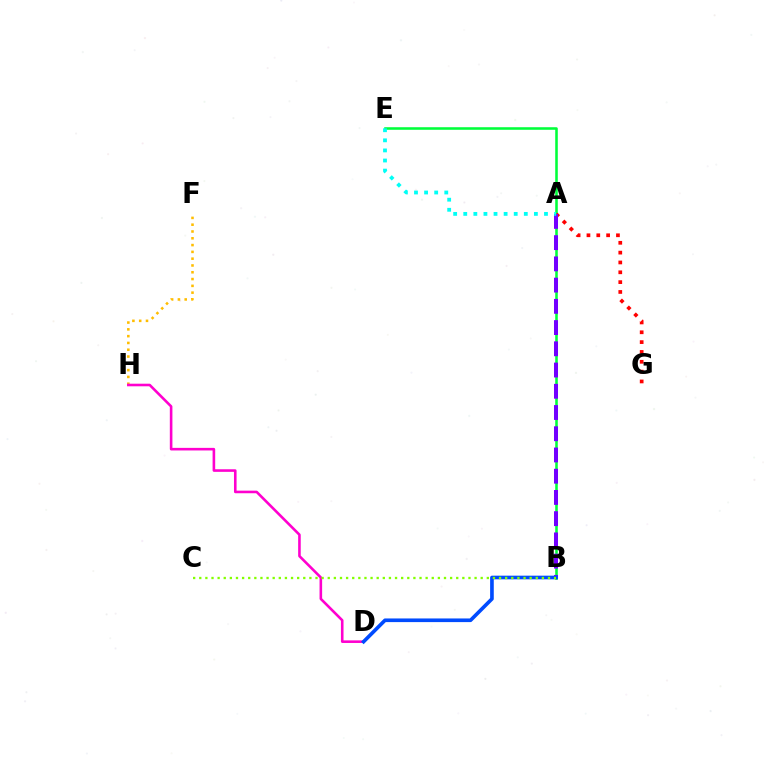{('B', 'E'): [{'color': '#00ff39', 'line_style': 'solid', 'thickness': 1.84}], ('A', 'G'): [{'color': '#ff0000', 'line_style': 'dotted', 'thickness': 2.67}], ('A', 'B'): [{'color': '#7200ff', 'line_style': 'dashed', 'thickness': 2.88}], ('A', 'E'): [{'color': '#00fff6', 'line_style': 'dotted', 'thickness': 2.74}], ('F', 'H'): [{'color': '#ffbd00', 'line_style': 'dotted', 'thickness': 1.85}], ('D', 'H'): [{'color': '#ff00cf', 'line_style': 'solid', 'thickness': 1.87}], ('B', 'D'): [{'color': '#004bff', 'line_style': 'solid', 'thickness': 2.63}], ('B', 'C'): [{'color': '#84ff00', 'line_style': 'dotted', 'thickness': 1.66}]}